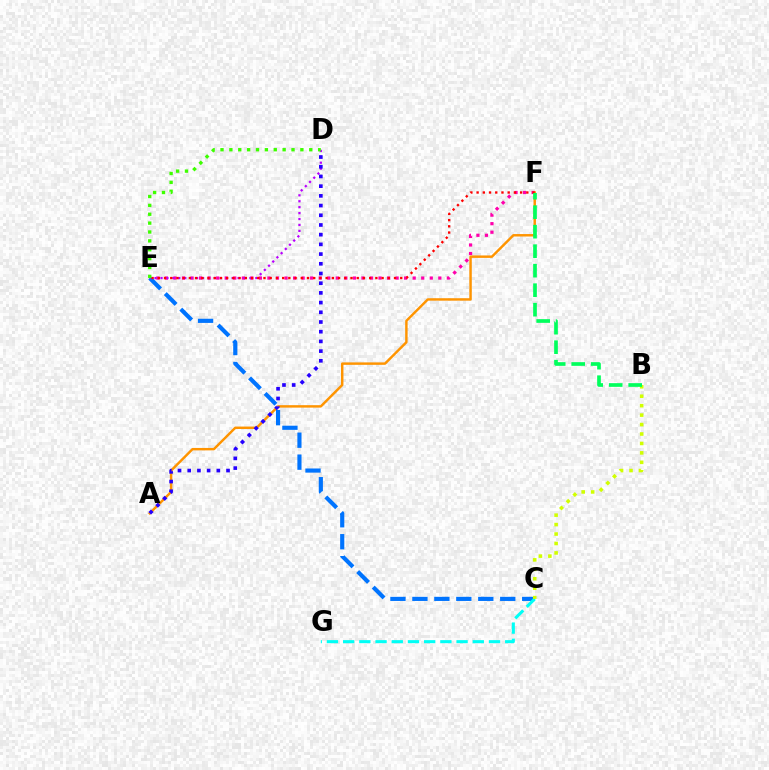{('E', 'F'): [{'color': '#ff00ac', 'line_style': 'dotted', 'thickness': 2.32}, {'color': '#ff0000', 'line_style': 'dotted', 'thickness': 1.69}], ('A', 'F'): [{'color': '#ff9400', 'line_style': 'solid', 'thickness': 1.76}], ('C', 'E'): [{'color': '#0074ff', 'line_style': 'dashed', 'thickness': 2.98}], ('C', 'G'): [{'color': '#00fff6', 'line_style': 'dashed', 'thickness': 2.2}], ('D', 'E'): [{'color': '#b900ff', 'line_style': 'dotted', 'thickness': 1.61}, {'color': '#3dff00', 'line_style': 'dotted', 'thickness': 2.41}], ('B', 'C'): [{'color': '#d1ff00', 'line_style': 'dotted', 'thickness': 2.57}], ('A', 'D'): [{'color': '#2500ff', 'line_style': 'dotted', 'thickness': 2.64}], ('B', 'F'): [{'color': '#00ff5c', 'line_style': 'dashed', 'thickness': 2.65}]}